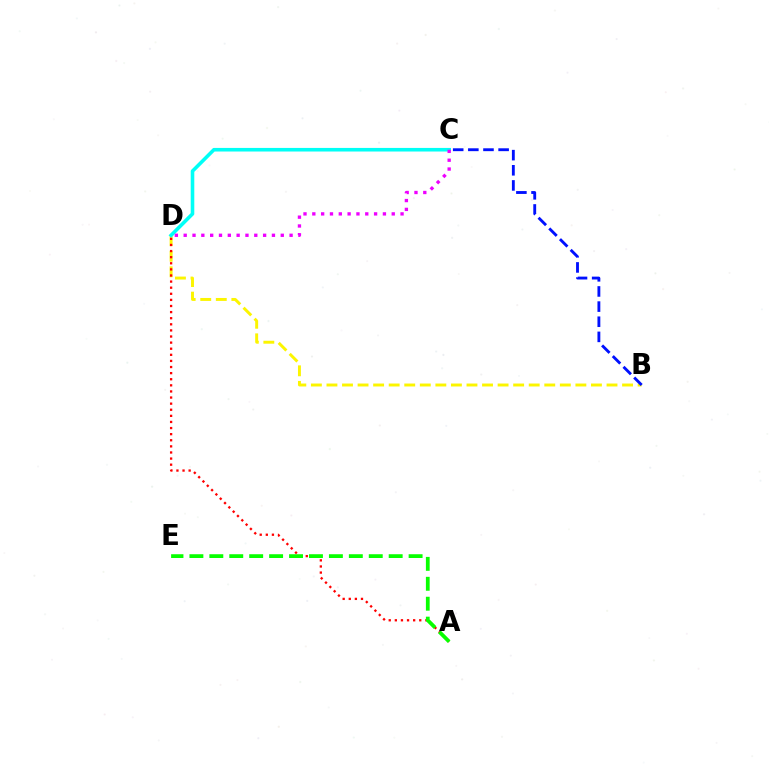{('B', 'D'): [{'color': '#fcf500', 'line_style': 'dashed', 'thickness': 2.11}], ('A', 'D'): [{'color': '#ff0000', 'line_style': 'dotted', 'thickness': 1.66}], ('B', 'C'): [{'color': '#0010ff', 'line_style': 'dashed', 'thickness': 2.06}], ('A', 'E'): [{'color': '#08ff00', 'line_style': 'dashed', 'thickness': 2.71}], ('C', 'D'): [{'color': '#00fff6', 'line_style': 'solid', 'thickness': 2.59}, {'color': '#ee00ff', 'line_style': 'dotted', 'thickness': 2.4}]}